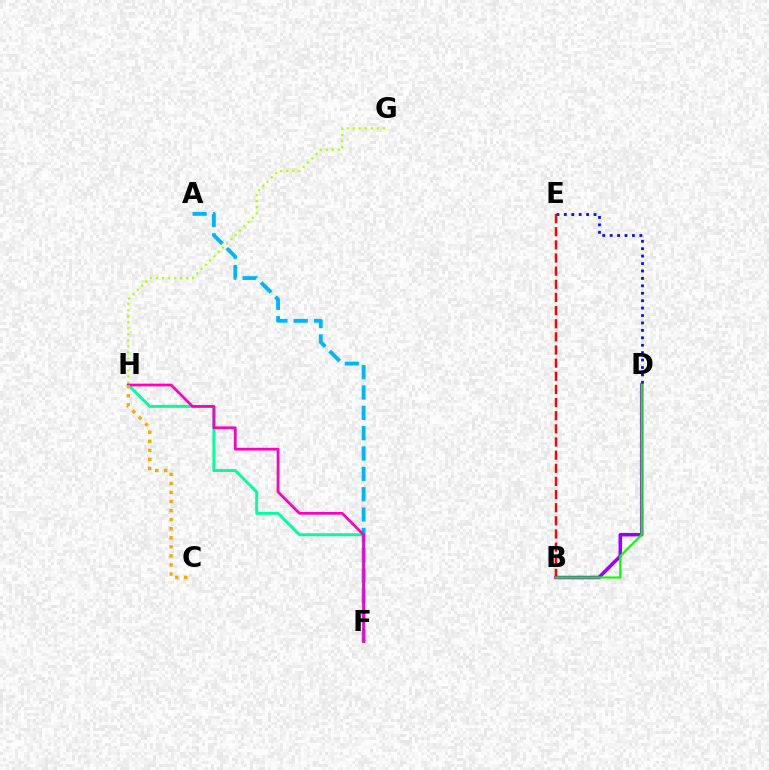{('D', 'E'): [{'color': '#0010ff', 'line_style': 'dotted', 'thickness': 2.02}], ('B', 'D'): [{'color': '#9b00ff', 'line_style': 'solid', 'thickness': 2.5}, {'color': '#08ff00', 'line_style': 'solid', 'thickness': 1.52}], ('G', 'H'): [{'color': '#b3ff00', 'line_style': 'dotted', 'thickness': 1.64}], ('F', 'H'): [{'color': '#00ff9d', 'line_style': 'solid', 'thickness': 2.11}, {'color': '#ff00bd', 'line_style': 'solid', 'thickness': 1.97}], ('A', 'F'): [{'color': '#00b5ff', 'line_style': 'dashed', 'thickness': 2.76}], ('B', 'E'): [{'color': '#ff0000', 'line_style': 'dashed', 'thickness': 1.79}], ('C', 'H'): [{'color': '#ffa500', 'line_style': 'dotted', 'thickness': 2.46}]}